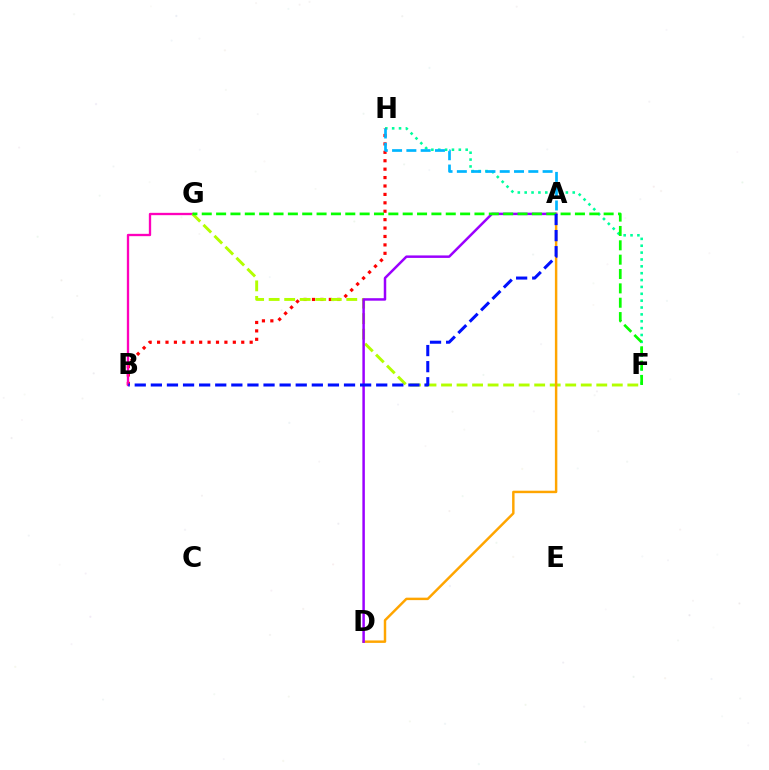{('F', 'H'): [{'color': '#00ff9d', 'line_style': 'dotted', 'thickness': 1.87}], ('B', 'H'): [{'color': '#ff0000', 'line_style': 'dotted', 'thickness': 2.29}], ('A', 'H'): [{'color': '#00b5ff', 'line_style': 'dashed', 'thickness': 1.94}], ('B', 'G'): [{'color': '#ff00bd', 'line_style': 'solid', 'thickness': 1.68}], ('F', 'G'): [{'color': '#b3ff00', 'line_style': 'dashed', 'thickness': 2.11}, {'color': '#08ff00', 'line_style': 'dashed', 'thickness': 1.95}], ('A', 'D'): [{'color': '#ffa500', 'line_style': 'solid', 'thickness': 1.77}, {'color': '#9b00ff', 'line_style': 'solid', 'thickness': 1.79}], ('A', 'B'): [{'color': '#0010ff', 'line_style': 'dashed', 'thickness': 2.19}]}